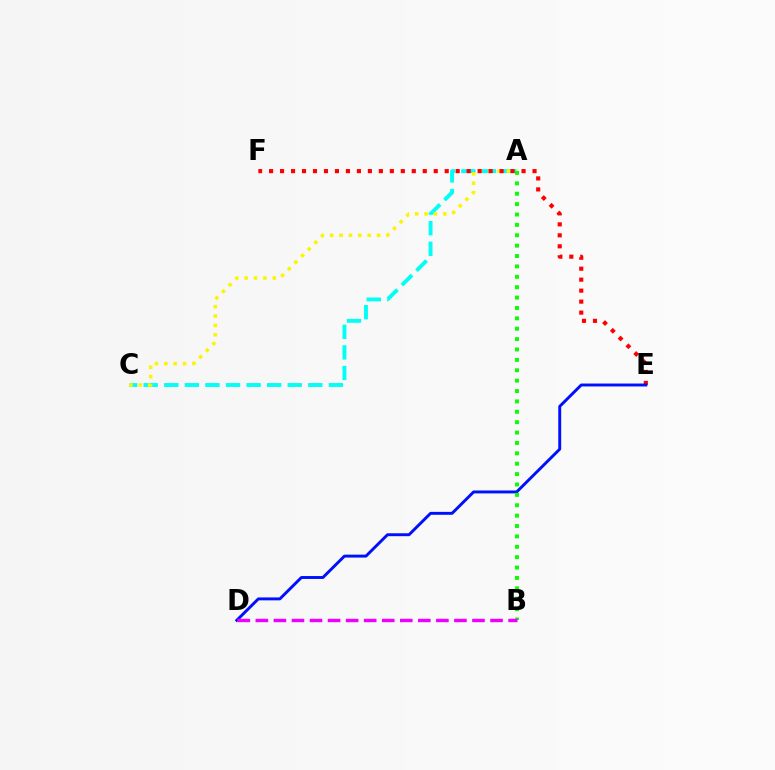{('A', 'C'): [{'color': '#00fff6', 'line_style': 'dashed', 'thickness': 2.8}, {'color': '#fcf500', 'line_style': 'dotted', 'thickness': 2.55}], ('E', 'F'): [{'color': '#ff0000', 'line_style': 'dotted', 'thickness': 2.98}], ('D', 'E'): [{'color': '#0010ff', 'line_style': 'solid', 'thickness': 2.11}], ('A', 'B'): [{'color': '#08ff00', 'line_style': 'dotted', 'thickness': 2.82}], ('B', 'D'): [{'color': '#ee00ff', 'line_style': 'dashed', 'thickness': 2.45}]}